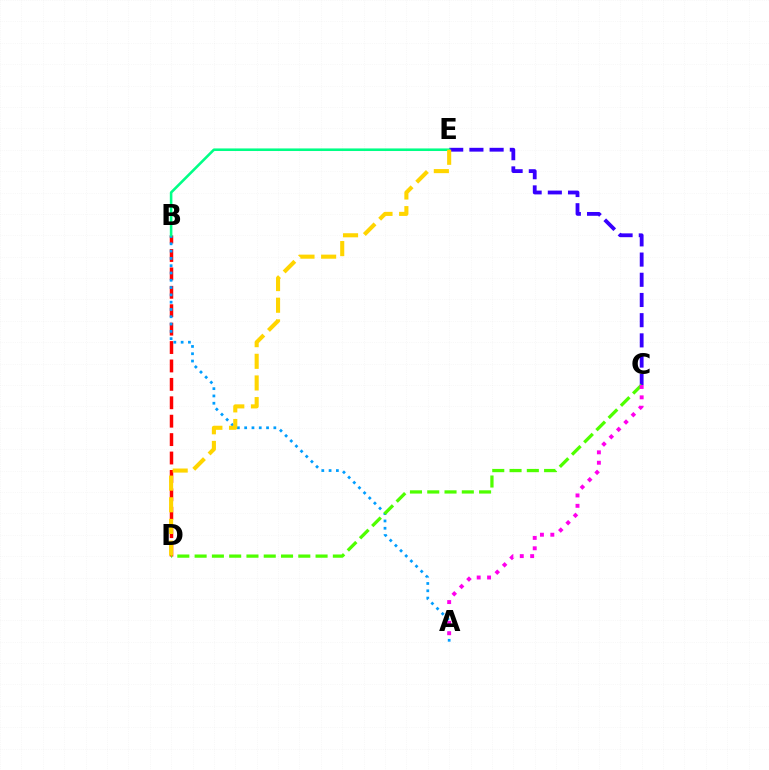{('B', 'D'): [{'color': '#ff0000', 'line_style': 'dashed', 'thickness': 2.5}], ('A', 'B'): [{'color': '#009eff', 'line_style': 'dotted', 'thickness': 1.98}], ('C', 'E'): [{'color': '#3700ff', 'line_style': 'dashed', 'thickness': 2.74}], ('B', 'E'): [{'color': '#00ff86', 'line_style': 'solid', 'thickness': 1.86}], ('C', 'D'): [{'color': '#4fff00', 'line_style': 'dashed', 'thickness': 2.35}], ('A', 'C'): [{'color': '#ff00ed', 'line_style': 'dotted', 'thickness': 2.82}], ('D', 'E'): [{'color': '#ffd500', 'line_style': 'dashed', 'thickness': 2.94}]}